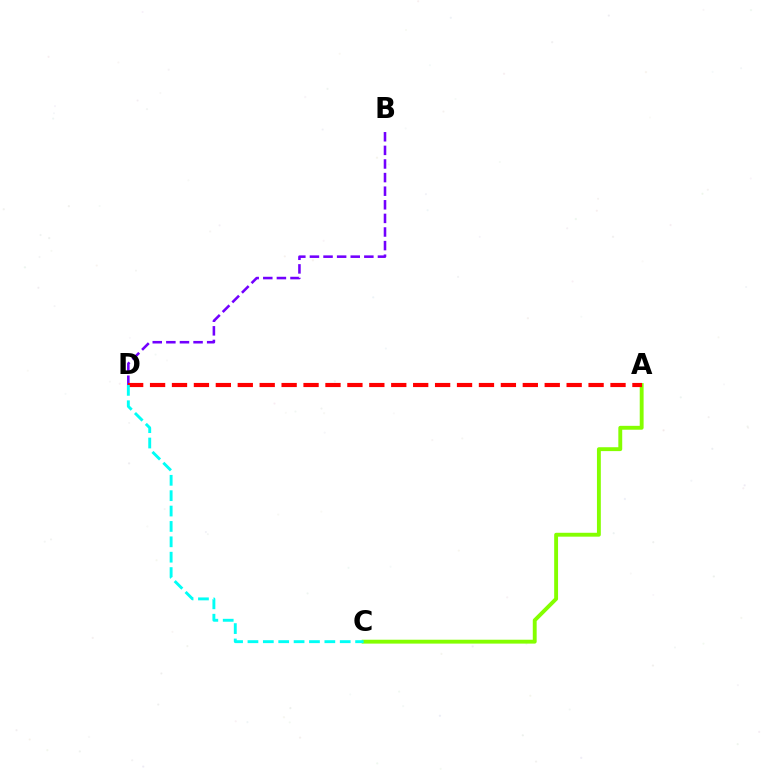{('A', 'C'): [{'color': '#84ff00', 'line_style': 'solid', 'thickness': 2.79}], ('B', 'D'): [{'color': '#7200ff', 'line_style': 'dashed', 'thickness': 1.85}], ('A', 'D'): [{'color': '#ff0000', 'line_style': 'dashed', 'thickness': 2.98}], ('C', 'D'): [{'color': '#00fff6', 'line_style': 'dashed', 'thickness': 2.09}]}